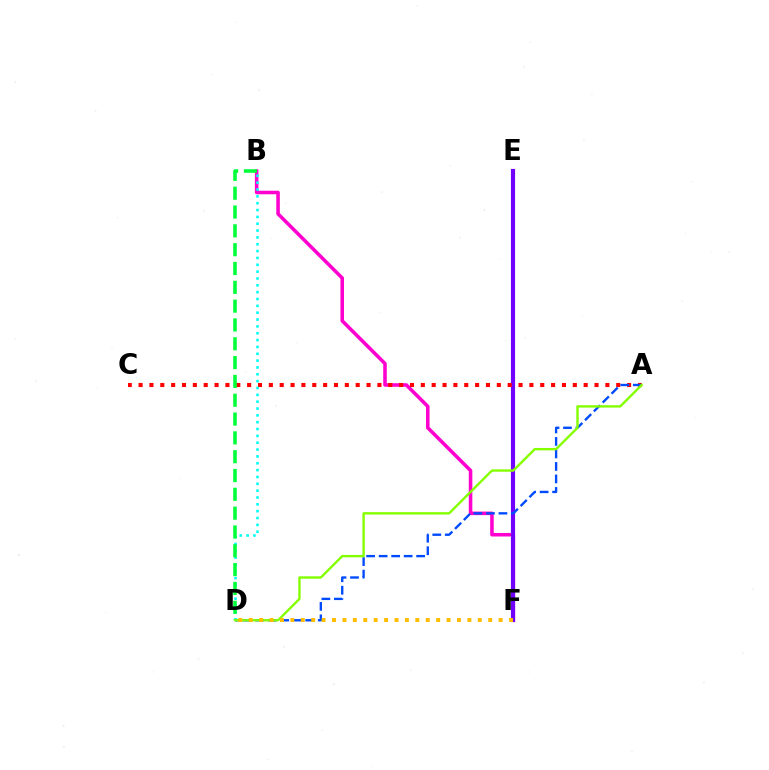{('B', 'F'): [{'color': '#ff00cf', 'line_style': 'solid', 'thickness': 2.55}], ('E', 'F'): [{'color': '#7200ff', 'line_style': 'solid', 'thickness': 2.99}], ('A', 'C'): [{'color': '#ff0000', 'line_style': 'dotted', 'thickness': 2.95}], ('B', 'D'): [{'color': '#00fff6', 'line_style': 'dotted', 'thickness': 1.86}, {'color': '#00ff39', 'line_style': 'dashed', 'thickness': 2.56}], ('A', 'D'): [{'color': '#004bff', 'line_style': 'dashed', 'thickness': 1.7}, {'color': '#84ff00', 'line_style': 'solid', 'thickness': 1.72}], ('D', 'F'): [{'color': '#ffbd00', 'line_style': 'dotted', 'thickness': 2.83}]}